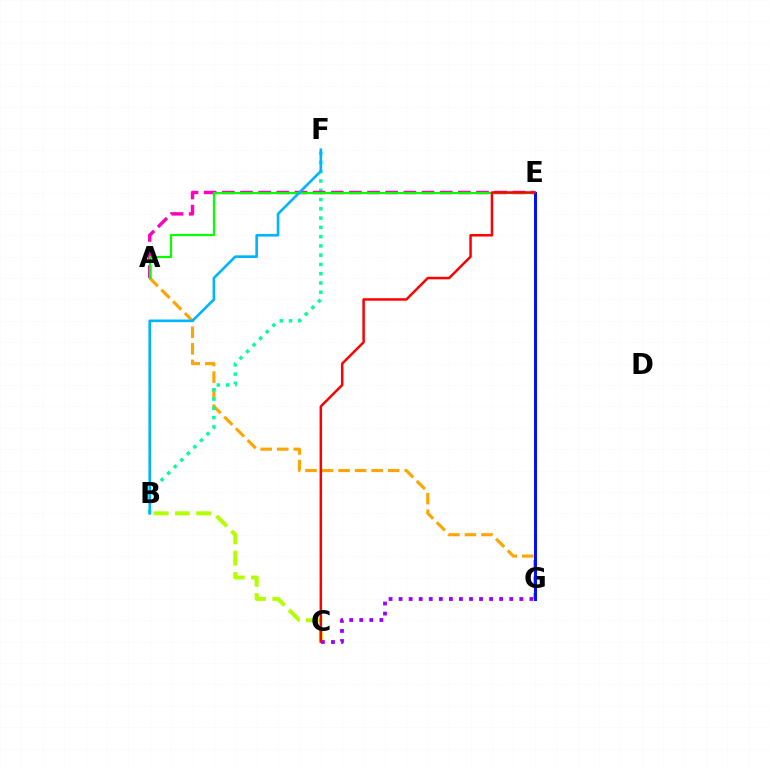{('B', 'C'): [{'color': '#b3ff00', 'line_style': 'dashed', 'thickness': 2.89}], ('A', 'G'): [{'color': '#ffa500', 'line_style': 'dashed', 'thickness': 2.25}], ('C', 'G'): [{'color': '#9b00ff', 'line_style': 'dotted', 'thickness': 2.73}], ('B', 'F'): [{'color': '#00ff9d', 'line_style': 'dotted', 'thickness': 2.52}, {'color': '#00b5ff', 'line_style': 'solid', 'thickness': 1.9}], ('A', 'E'): [{'color': '#ff00bd', 'line_style': 'dashed', 'thickness': 2.47}, {'color': '#08ff00', 'line_style': 'solid', 'thickness': 1.59}], ('E', 'G'): [{'color': '#0010ff', 'line_style': 'solid', 'thickness': 2.16}], ('C', 'E'): [{'color': '#ff0000', 'line_style': 'solid', 'thickness': 1.8}]}